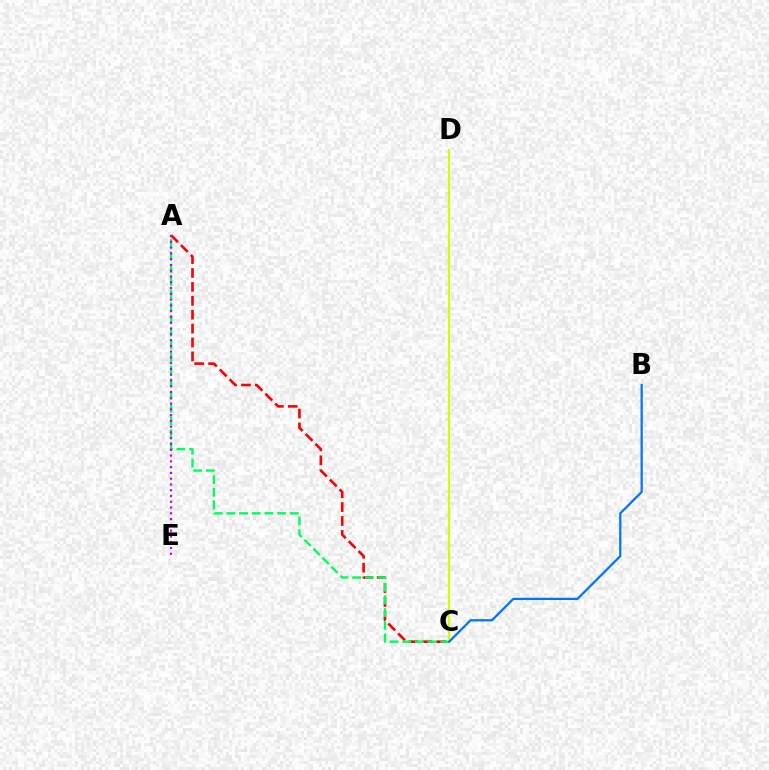{('A', 'C'): [{'color': '#ff0000', 'line_style': 'dashed', 'thickness': 1.89}, {'color': '#00ff5c', 'line_style': 'dashed', 'thickness': 1.72}], ('C', 'D'): [{'color': '#d1ff00', 'line_style': 'solid', 'thickness': 1.5}], ('B', 'C'): [{'color': '#0074ff', 'line_style': 'solid', 'thickness': 1.61}], ('A', 'E'): [{'color': '#b900ff', 'line_style': 'dotted', 'thickness': 1.57}]}